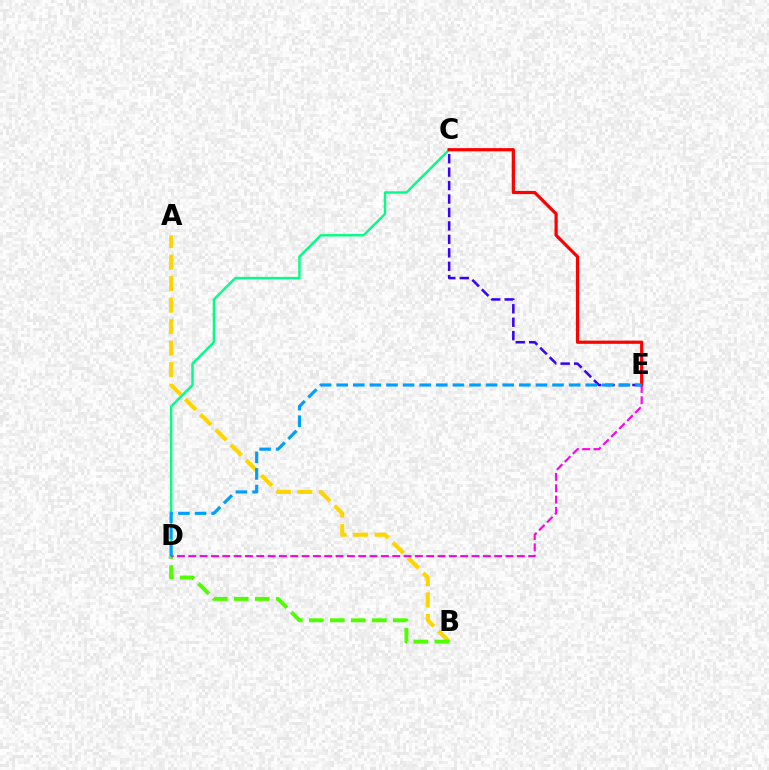{('A', 'B'): [{'color': '#ffd500', 'line_style': 'dashed', 'thickness': 2.92}], ('B', 'D'): [{'color': '#4fff00', 'line_style': 'dashed', 'thickness': 2.85}], ('C', 'D'): [{'color': '#00ff86', 'line_style': 'solid', 'thickness': 1.74}], ('C', 'E'): [{'color': '#ff0000', 'line_style': 'solid', 'thickness': 2.31}, {'color': '#3700ff', 'line_style': 'dashed', 'thickness': 1.83}], ('D', 'E'): [{'color': '#ff00ed', 'line_style': 'dashed', 'thickness': 1.54}, {'color': '#009eff', 'line_style': 'dashed', 'thickness': 2.26}]}